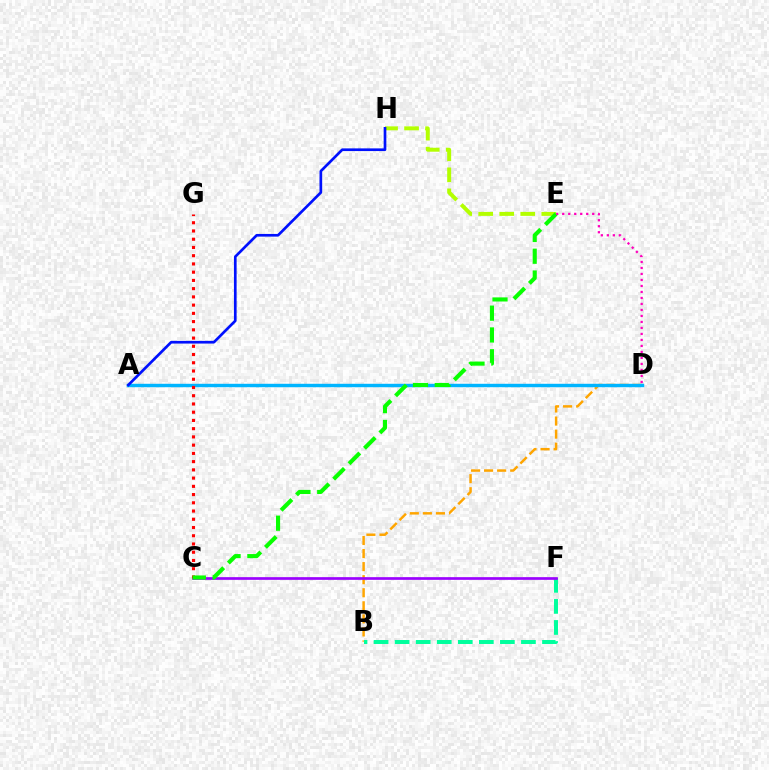{('B', 'D'): [{'color': '#ffa500', 'line_style': 'dashed', 'thickness': 1.77}], ('A', 'D'): [{'color': '#00b5ff', 'line_style': 'solid', 'thickness': 2.46}], ('B', 'F'): [{'color': '#00ff9d', 'line_style': 'dashed', 'thickness': 2.86}], ('C', 'F'): [{'color': '#9b00ff', 'line_style': 'solid', 'thickness': 1.94}], ('C', 'G'): [{'color': '#ff0000', 'line_style': 'dotted', 'thickness': 2.24}], ('E', 'H'): [{'color': '#b3ff00', 'line_style': 'dashed', 'thickness': 2.86}], ('C', 'E'): [{'color': '#08ff00', 'line_style': 'dashed', 'thickness': 2.96}], ('A', 'H'): [{'color': '#0010ff', 'line_style': 'solid', 'thickness': 1.93}], ('D', 'E'): [{'color': '#ff00bd', 'line_style': 'dotted', 'thickness': 1.63}]}